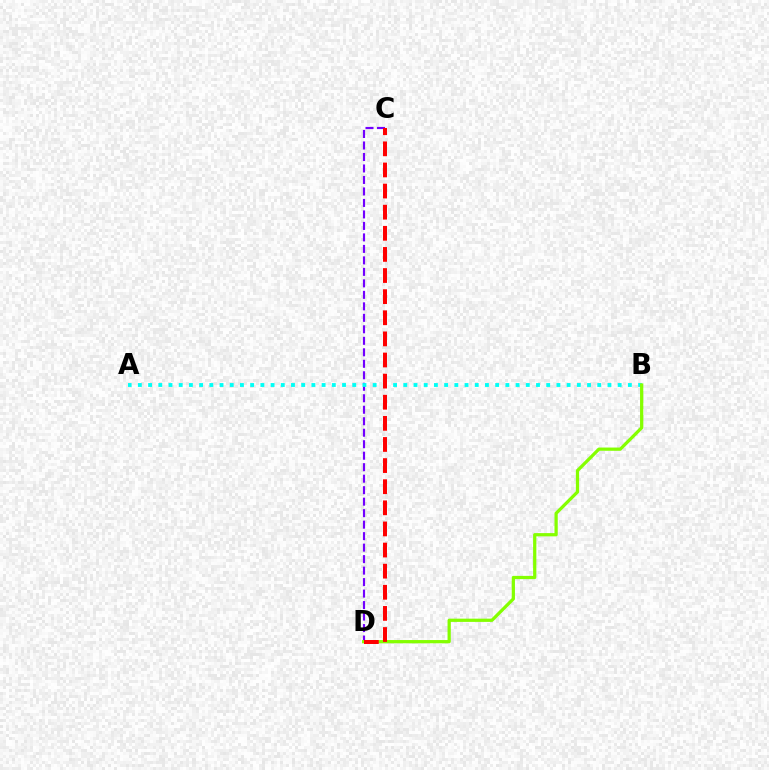{('C', 'D'): [{'color': '#7200ff', 'line_style': 'dashed', 'thickness': 1.56}, {'color': '#ff0000', 'line_style': 'dashed', 'thickness': 2.87}], ('A', 'B'): [{'color': '#00fff6', 'line_style': 'dotted', 'thickness': 2.77}], ('B', 'D'): [{'color': '#84ff00', 'line_style': 'solid', 'thickness': 2.33}]}